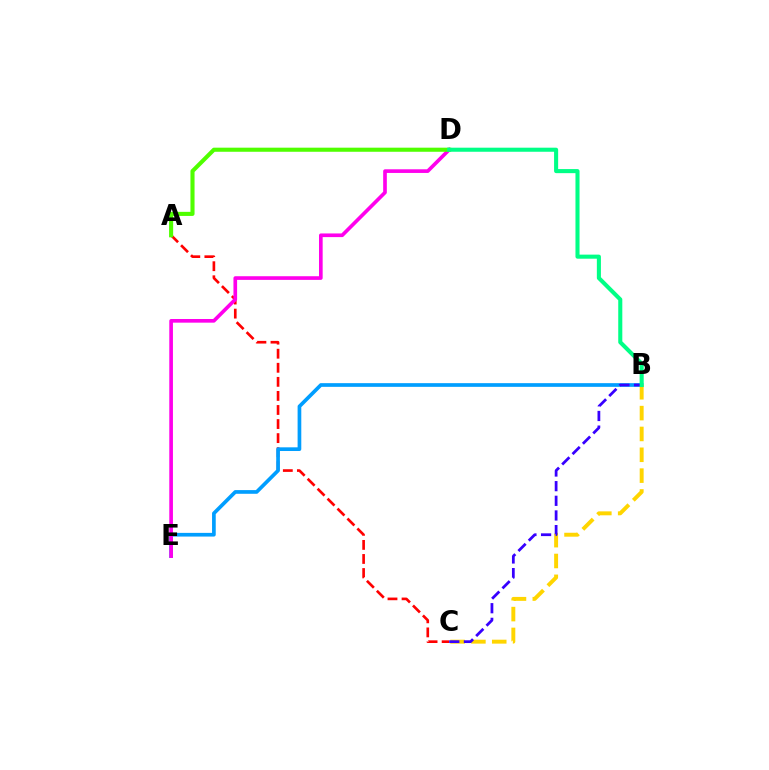{('A', 'C'): [{'color': '#ff0000', 'line_style': 'dashed', 'thickness': 1.91}], ('B', 'E'): [{'color': '#009eff', 'line_style': 'solid', 'thickness': 2.65}], ('B', 'C'): [{'color': '#ffd500', 'line_style': 'dashed', 'thickness': 2.83}, {'color': '#3700ff', 'line_style': 'dashed', 'thickness': 1.99}], ('D', 'E'): [{'color': '#ff00ed', 'line_style': 'solid', 'thickness': 2.63}], ('A', 'D'): [{'color': '#4fff00', 'line_style': 'solid', 'thickness': 2.95}], ('B', 'D'): [{'color': '#00ff86', 'line_style': 'solid', 'thickness': 2.93}]}